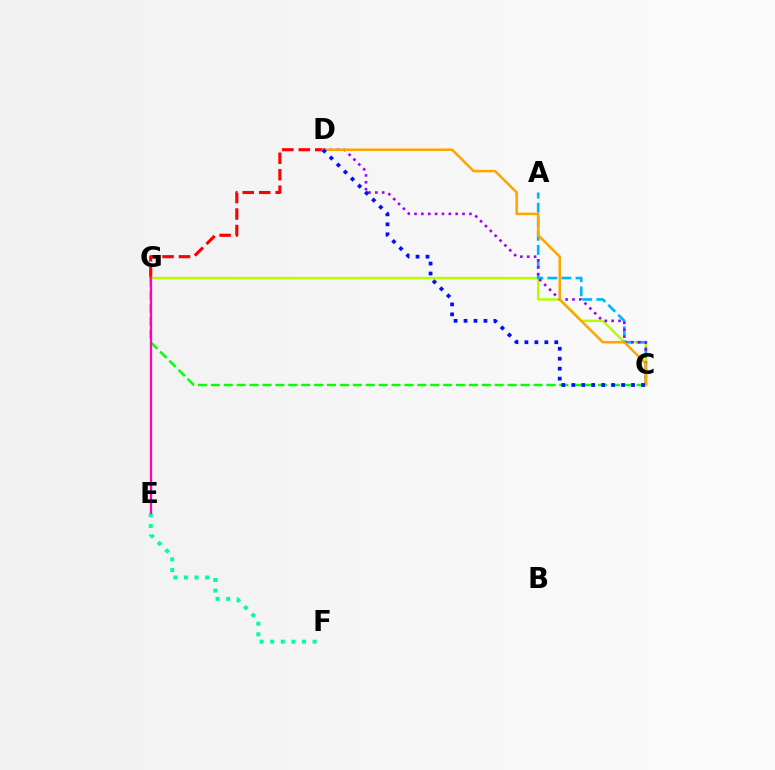{('D', 'G'): [{'color': '#ff0000', 'line_style': 'dashed', 'thickness': 2.24}], ('C', 'G'): [{'color': '#b3ff00', 'line_style': 'solid', 'thickness': 1.76}, {'color': '#08ff00', 'line_style': 'dashed', 'thickness': 1.75}], ('A', 'C'): [{'color': '#00b5ff', 'line_style': 'dashed', 'thickness': 1.91}], ('C', 'D'): [{'color': '#9b00ff', 'line_style': 'dotted', 'thickness': 1.86}, {'color': '#ffa500', 'line_style': 'solid', 'thickness': 1.82}, {'color': '#0010ff', 'line_style': 'dotted', 'thickness': 2.71}], ('E', 'F'): [{'color': '#00ff9d', 'line_style': 'dotted', 'thickness': 2.88}], ('E', 'G'): [{'color': '#ff00bd', 'line_style': 'solid', 'thickness': 1.64}]}